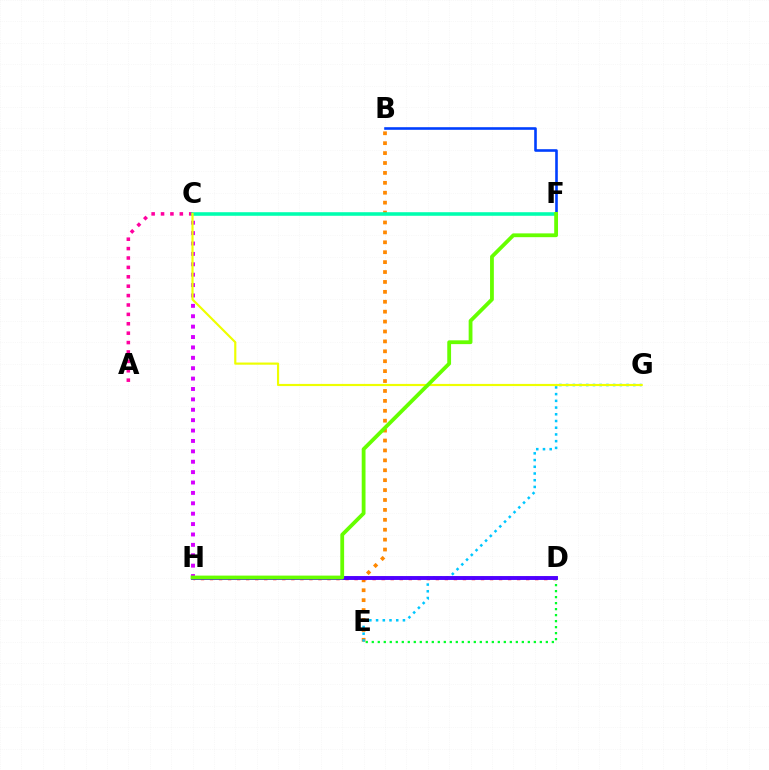{('B', 'E'): [{'color': '#ff8800', 'line_style': 'dotted', 'thickness': 2.69}], ('C', 'H'): [{'color': '#d600ff', 'line_style': 'dotted', 'thickness': 2.82}], ('E', 'G'): [{'color': '#00c7ff', 'line_style': 'dotted', 'thickness': 1.82}], ('D', 'H'): [{'color': '#ff0000', 'line_style': 'dotted', 'thickness': 2.45}, {'color': '#4f00ff', 'line_style': 'solid', 'thickness': 2.81}], ('A', 'C'): [{'color': '#ff00a0', 'line_style': 'dotted', 'thickness': 2.55}], ('D', 'E'): [{'color': '#00ff27', 'line_style': 'dotted', 'thickness': 1.63}], ('C', 'F'): [{'color': '#00ffaf', 'line_style': 'solid', 'thickness': 2.57}], ('C', 'G'): [{'color': '#eeff00', 'line_style': 'solid', 'thickness': 1.56}], ('B', 'F'): [{'color': '#003fff', 'line_style': 'solid', 'thickness': 1.88}], ('F', 'H'): [{'color': '#66ff00', 'line_style': 'solid', 'thickness': 2.74}]}